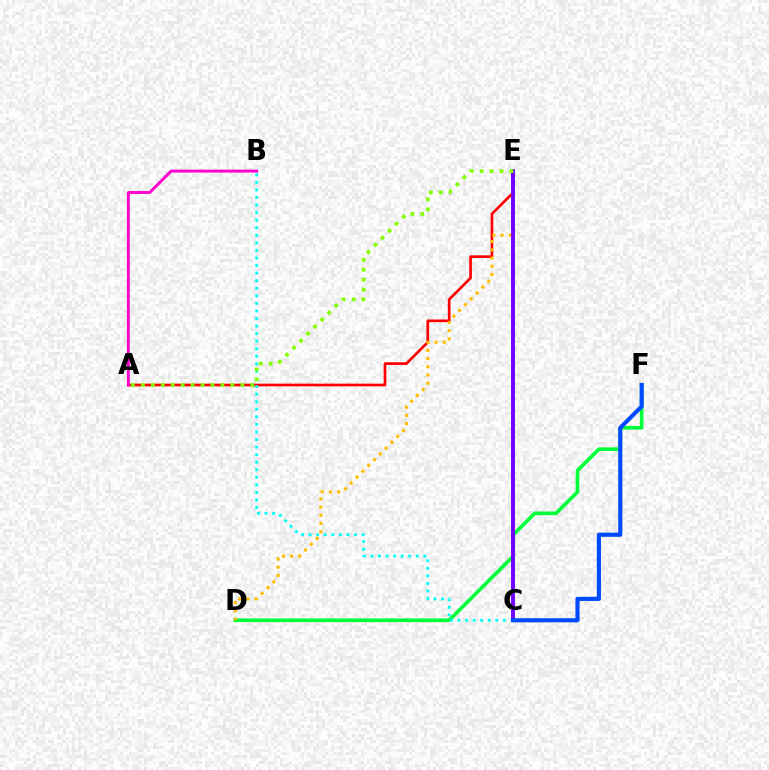{('D', 'F'): [{'color': '#00ff39', 'line_style': 'solid', 'thickness': 2.61}], ('A', 'E'): [{'color': '#ff0000', 'line_style': 'solid', 'thickness': 1.93}, {'color': '#84ff00', 'line_style': 'dotted', 'thickness': 2.7}], ('B', 'C'): [{'color': '#00fff6', 'line_style': 'dotted', 'thickness': 2.05}], ('D', 'E'): [{'color': '#ffbd00', 'line_style': 'dotted', 'thickness': 2.23}], ('C', 'E'): [{'color': '#7200ff', 'line_style': 'solid', 'thickness': 2.81}], ('A', 'B'): [{'color': '#ff00cf', 'line_style': 'solid', 'thickness': 2.11}], ('C', 'F'): [{'color': '#004bff', 'line_style': 'solid', 'thickness': 2.98}]}